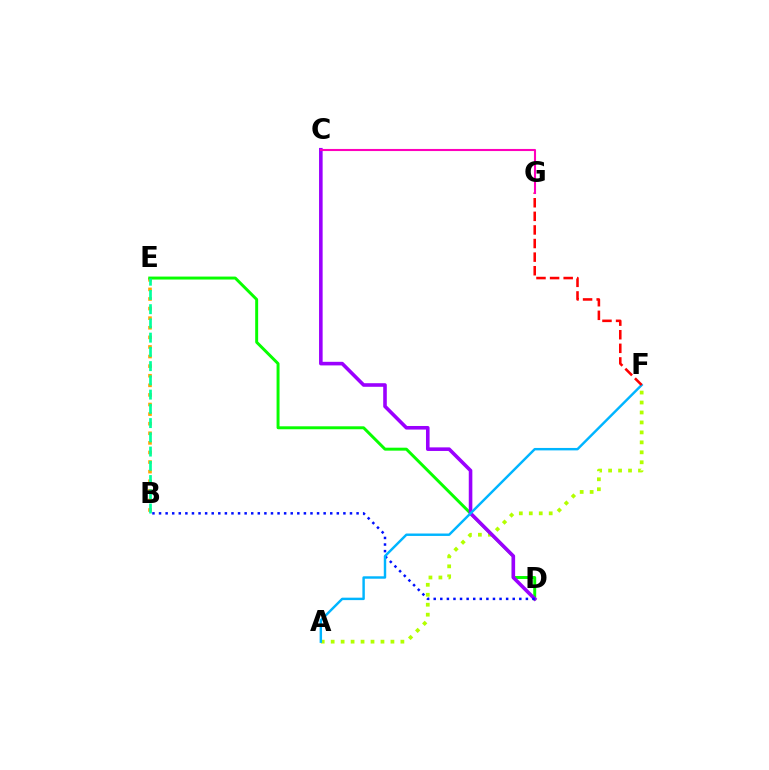{('B', 'E'): [{'color': '#ffa500', 'line_style': 'dotted', 'thickness': 2.61}, {'color': '#00ff9d', 'line_style': 'dashed', 'thickness': 1.93}], ('A', 'F'): [{'color': '#b3ff00', 'line_style': 'dotted', 'thickness': 2.71}, {'color': '#00b5ff', 'line_style': 'solid', 'thickness': 1.75}], ('D', 'E'): [{'color': '#08ff00', 'line_style': 'solid', 'thickness': 2.13}], ('C', 'D'): [{'color': '#9b00ff', 'line_style': 'solid', 'thickness': 2.58}], ('B', 'D'): [{'color': '#0010ff', 'line_style': 'dotted', 'thickness': 1.79}], ('F', 'G'): [{'color': '#ff0000', 'line_style': 'dashed', 'thickness': 1.85}], ('C', 'G'): [{'color': '#ff00bd', 'line_style': 'solid', 'thickness': 1.51}]}